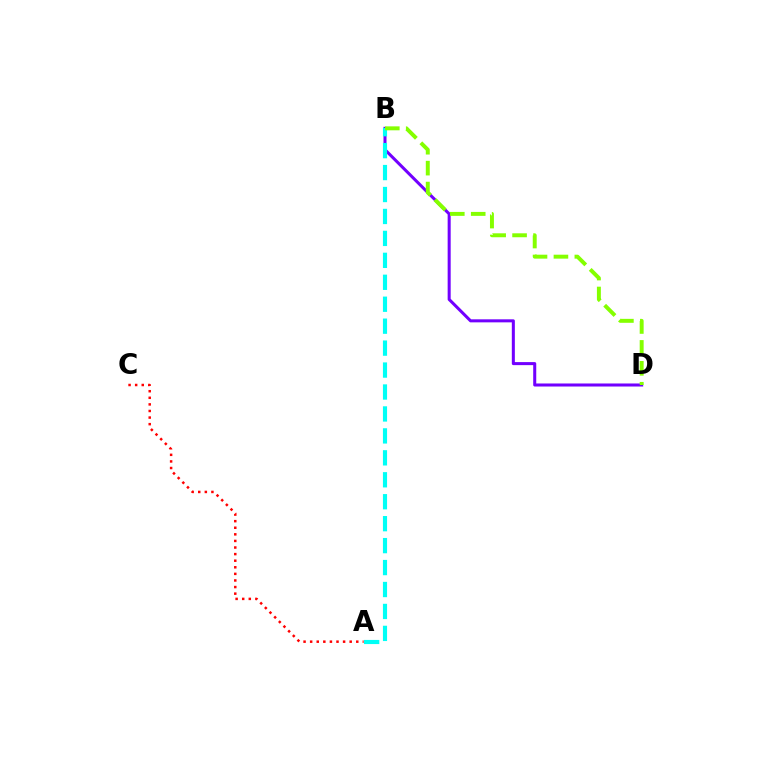{('B', 'D'): [{'color': '#7200ff', 'line_style': 'solid', 'thickness': 2.19}, {'color': '#84ff00', 'line_style': 'dashed', 'thickness': 2.84}], ('A', 'C'): [{'color': '#ff0000', 'line_style': 'dotted', 'thickness': 1.79}], ('A', 'B'): [{'color': '#00fff6', 'line_style': 'dashed', 'thickness': 2.98}]}